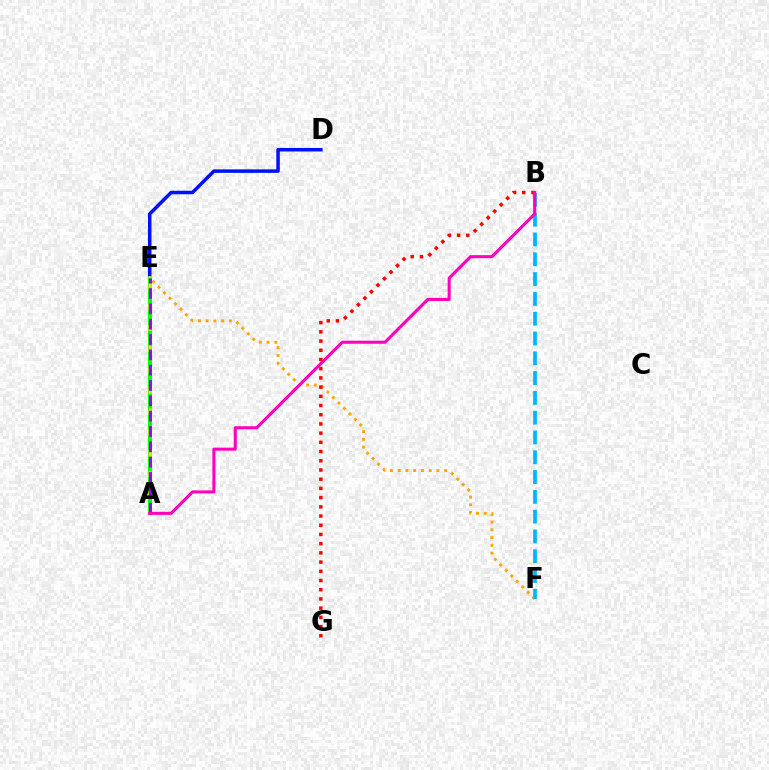{('A', 'E'): [{'color': '#00ff9d', 'line_style': 'dashed', 'thickness': 2.22}, {'color': '#b3ff00', 'line_style': 'solid', 'thickness': 2.61}, {'color': '#08ff00', 'line_style': 'dashed', 'thickness': 2.84}, {'color': '#9b00ff', 'line_style': 'dashed', 'thickness': 2.08}], ('A', 'D'): [{'color': '#0010ff', 'line_style': 'solid', 'thickness': 2.53}], ('E', 'F'): [{'color': '#ffa500', 'line_style': 'dotted', 'thickness': 2.11}], ('B', 'G'): [{'color': '#ff0000', 'line_style': 'dotted', 'thickness': 2.5}], ('B', 'F'): [{'color': '#00b5ff', 'line_style': 'dashed', 'thickness': 2.69}], ('A', 'B'): [{'color': '#ff00bd', 'line_style': 'solid', 'thickness': 2.2}]}